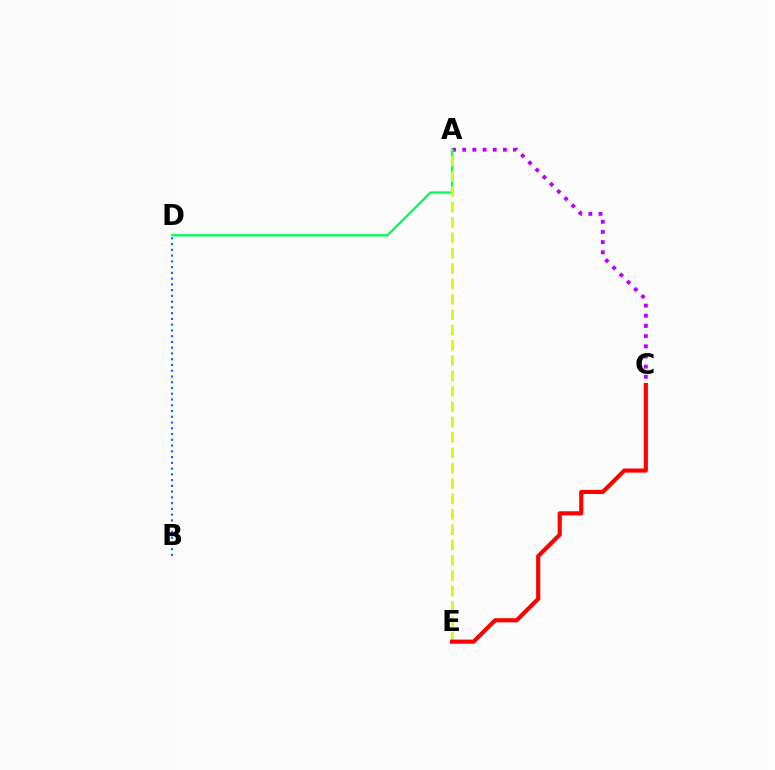{('A', 'C'): [{'color': '#b900ff', 'line_style': 'dotted', 'thickness': 2.76}], ('A', 'D'): [{'color': '#00ff5c', 'line_style': 'solid', 'thickness': 1.68}], ('A', 'E'): [{'color': '#d1ff00', 'line_style': 'dashed', 'thickness': 2.09}], ('B', 'D'): [{'color': '#0074ff', 'line_style': 'dotted', 'thickness': 1.56}], ('C', 'E'): [{'color': '#ff0000', 'line_style': 'solid', 'thickness': 2.98}]}